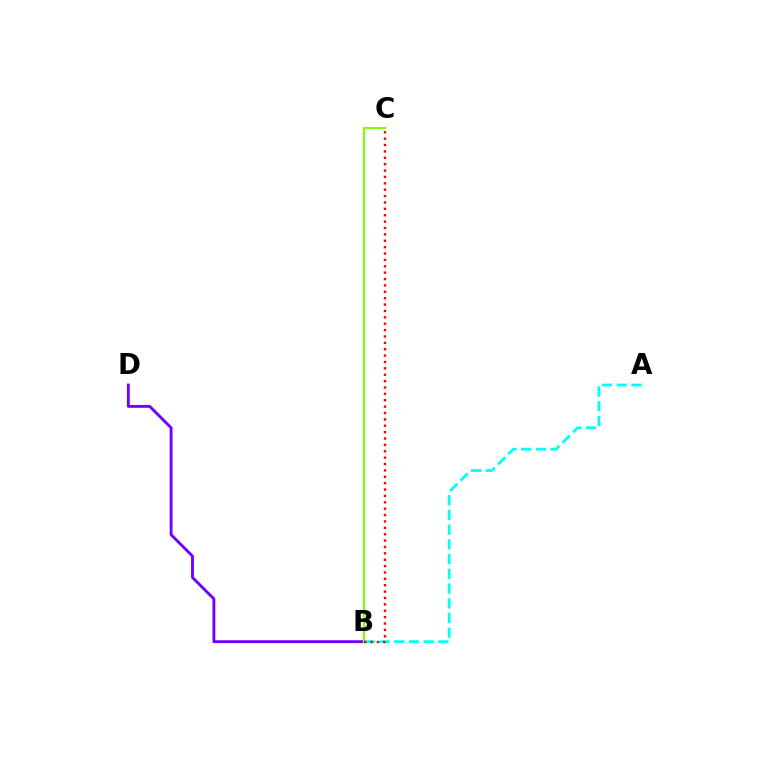{('A', 'B'): [{'color': '#00fff6', 'line_style': 'dashed', 'thickness': 2.0}], ('B', 'D'): [{'color': '#7200ff', 'line_style': 'solid', 'thickness': 2.06}], ('B', 'C'): [{'color': '#84ff00', 'line_style': 'solid', 'thickness': 1.53}, {'color': '#ff0000', 'line_style': 'dotted', 'thickness': 1.73}]}